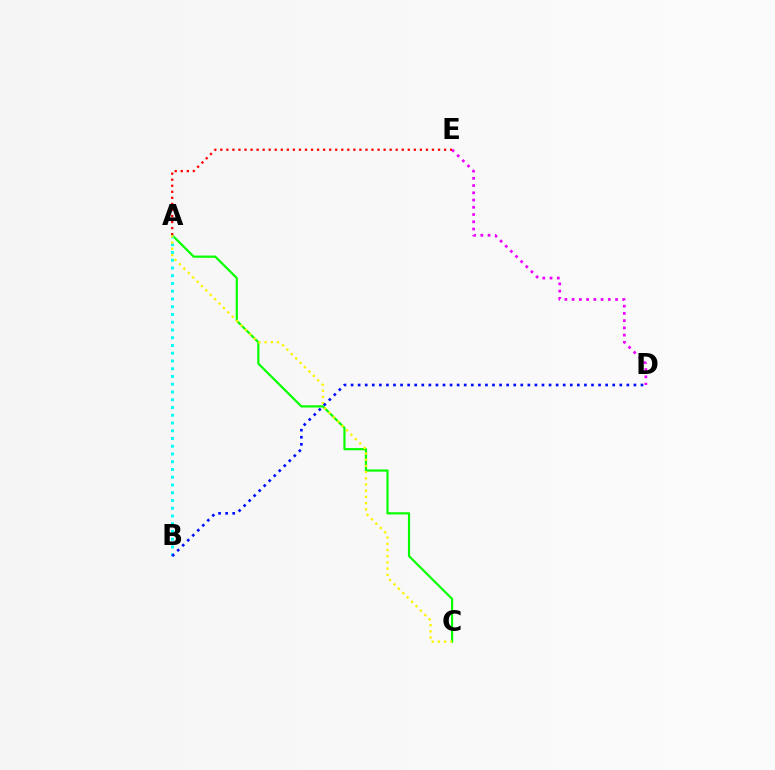{('A', 'C'): [{'color': '#08ff00', 'line_style': 'solid', 'thickness': 1.59}, {'color': '#fcf500', 'line_style': 'dotted', 'thickness': 1.69}], ('A', 'B'): [{'color': '#00fff6', 'line_style': 'dotted', 'thickness': 2.11}], ('A', 'E'): [{'color': '#ff0000', 'line_style': 'dotted', 'thickness': 1.64}], ('B', 'D'): [{'color': '#0010ff', 'line_style': 'dotted', 'thickness': 1.92}], ('D', 'E'): [{'color': '#ee00ff', 'line_style': 'dotted', 'thickness': 1.97}]}